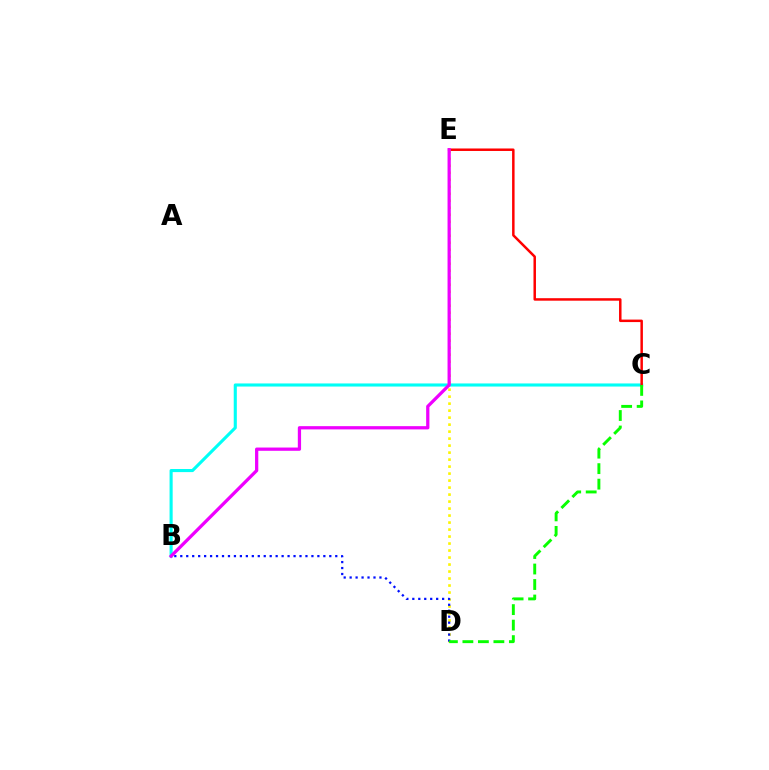{('B', 'C'): [{'color': '#00fff6', 'line_style': 'solid', 'thickness': 2.23}], ('C', 'E'): [{'color': '#ff0000', 'line_style': 'solid', 'thickness': 1.79}], ('D', 'E'): [{'color': '#fcf500', 'line_style': 'dotted', 'thickness': 1.9}], ('B', 'D'): [{'color': '#0010ff', 'line_style': 'dotted', 'thickness': 1.62}], ('B', 'E'): [{'color': '#ee00ff', 'line_style': 'solid', 'thickness': 2.34}], ('C', 'D'): [{'color': '#08ff00', 'line_style': 'dashed', 'thickness': 2.11}]}